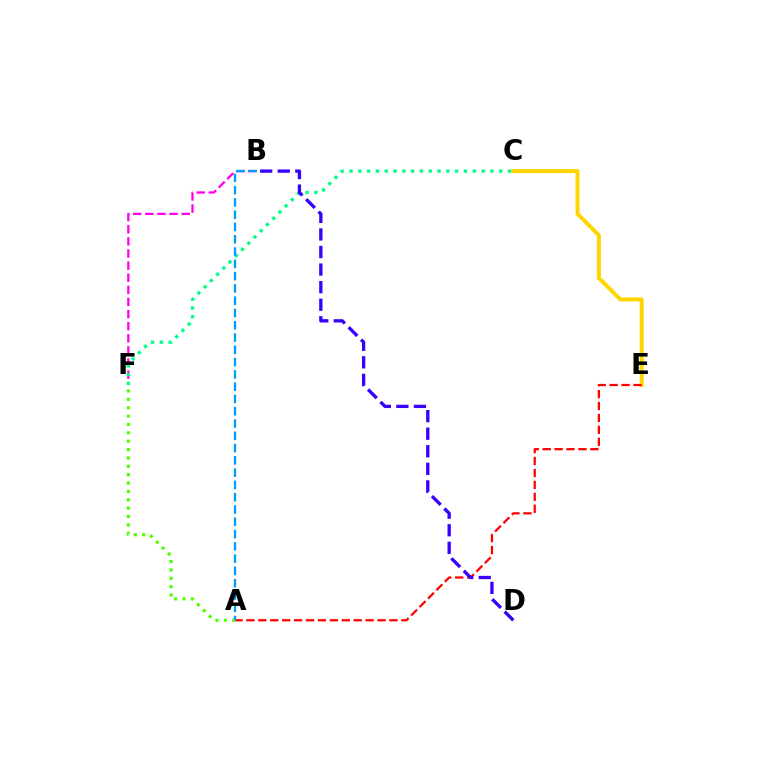{('B', 'F'): [{'color': '#ff00ed', 'line_style': 'dashed', 'thickness': 1.65}], ('C', 'F'): [{'color': '#00ff86', 'line_style': 'dotted', 'thickness': 2.39}], ('C', 'E'): [{'color': '#ffd500', 'line_style': 'solid', 'thickness': 2.88}], ('A', 'F'): [{'color': '#4fff00', 'line_style': 'dotted', 'thickness': 2.27}], ('A', 'E'): [{'color': '#ff0000', 'line_style': 'dashed', 'thickness': 1.62}], ('B', 'D'): [{'color': '#3700ff', 'line_style': 'dashed', 'thickness': 2.39}], ('A', 'B'): [{'color': '#009eff', 'line_style': 'dashed', 'thickness': 1.67}]}